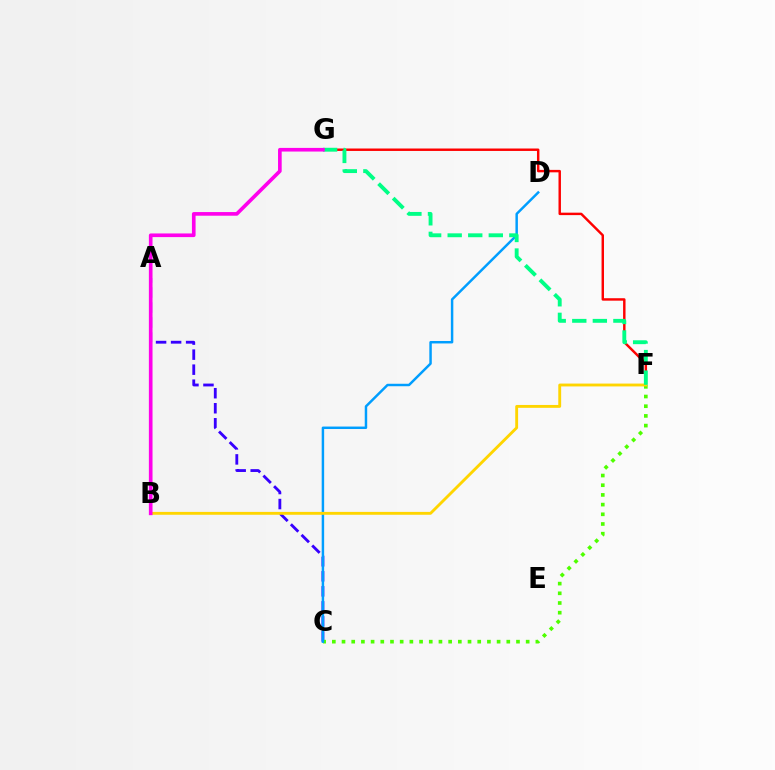{('A', 'C'): [{'color': '#3700ff', 'line_style': 'dashed', 'thickness': 2.04}], ('F', 'G'): [{'color': '#ff0000', 'line_style': 'solid', 'thickness': 1.76}, {'color': '#00ff86', 'line_style': 'dashed', 'thickness': 2.79}], ('C', 'F'): [{'color': '#4fff00', 'line_style': 'dotted', 'thickness': 2.63}], ('C', 'D'): [{'color': '#009eff', 'line_style': 'solid', 'thickness': 1.78}], ('B', 'F'): [{'color': '#ffd500', 'line_style': 'solid', 'thickness': 2.06}], ('B', 'G'): [{'color': '#ff00ed', 'line_style': 'solid', 'thickness': 2.63}]}